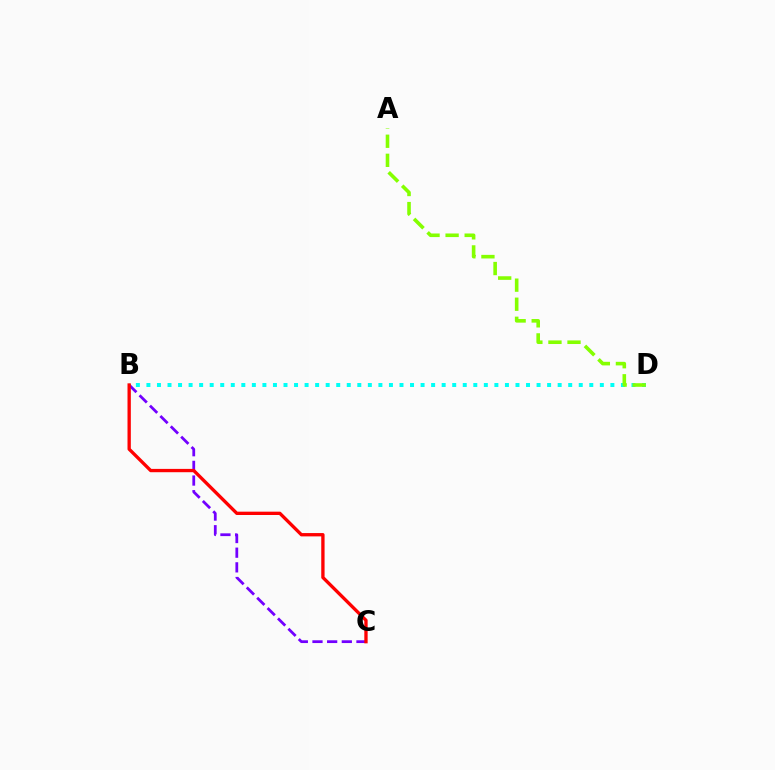{('B', 'D'): [{'color': '#00fff6', 'line_style': 'dotted', 'thickness': 2.86}], ('B', 'C'): [{'color': '#7200ff', 'line_style': 'dashed', 'thickness': 1.99}, {'color': '#ff0000', 'line_style': 'solid', 'thickness': 2.39}], ('A', 'D'): [{'color': '#84ff00', 'line_style': 'dashed', 'thickness': 2.59}]}